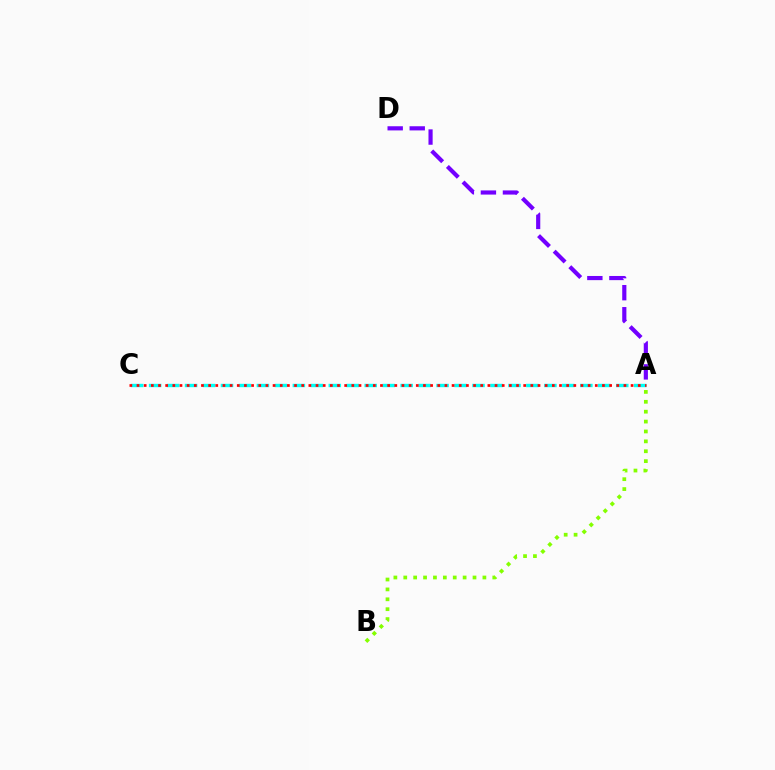{('A', 'C'): [{'color': '#00fff6', 'line_style': 'dashed', 'thickness': 2.44}, {'color': '#ff0000', 'line_style': 'dotted', 'thickness': 1.95}], ('A', 'B'): [{'color': '#84ff00', 'line_style': 'dotted', 'thickness': 2.69}], ('A', 'D'): [{'color': '#7200ff', 'line_style': 'dashed', 'thickness': 2.99}]}